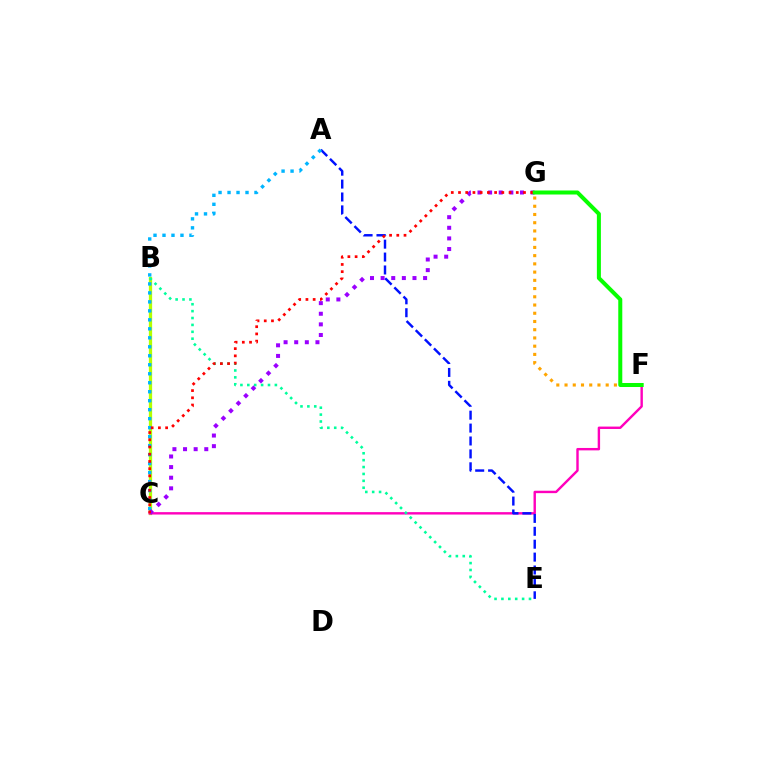{('B', 'C'): [{'color': '#b3ff00', 'line_style': 'solid', 'thickness': 2.36}], ('C', 'F'): [{'color': '#ff00bd', 'line_style': 'solid', 'thickness': 1.74}], ('A', 'E'): [{'color': '#0010ff', 'line_style': 'dashed', 'thickness': 1.75}], ('F', 'G'): [{'color': '#ffa500', 'line_style': 'dotted', 'thickness': 2.24}, {'color': '#08ff00', 'line_style': 'solid', 'thickness': 2.89}], ('A', 'C'): [{'color': '#00b5ff', 'line_style': 'dotted', 'thickness': 2.44}], ('B', 'E'): [{'color': '#00ff9d', 'line_style': 'dotted', 'thickness': 1.87}], ('C', 'G'): [{'color': '#9b00ff', 'line_style': 'dotted', 'thickness': 2.89}, {'color': '#ff0000', 'line_style': 'dotted', 'thickness': 1.96}]}